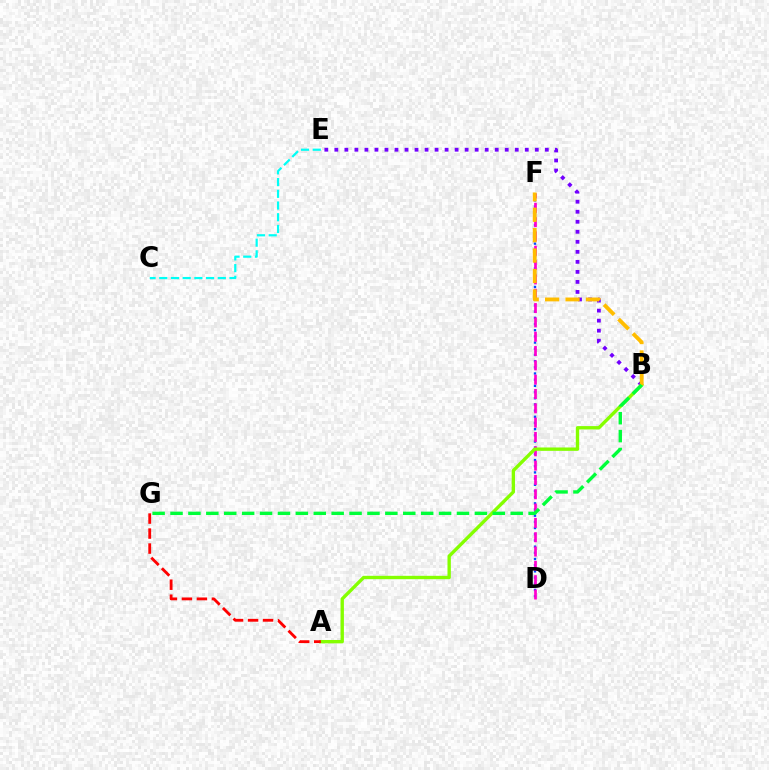{('D', 'F'): [{'color': '#004bff', 'line_style': 'dotted', 'thickness': 1.68}, {'color': '#ff00cf', 'line_style': 'dashed', 'thickness': 1.95}], ('B', 'E'): [{'color': '#7200ff', 'line_style': 'dotted', 'thickness': 2.72}], ('C', 'E'): [{'color': '#00fff6', 'line_style': 'dashed', 'thickness': 1.59}], ('A', 'B'): [{'color': '#84ff00', 'line_style': 'solid', 'thickness': 2.43}], ('A', 'G'): [{'color': '#ff0000', 'line_style': 'dashed', 'thickness': 2.04}], ('B', 'F'): [{'color': '#ffbd00', 'line_style': 'dashed', 'thickness': 2.77}], ('B', 'G'): [{'color': '#00ff39', 'line_style': 'dashed', 'thickness': 2.43}]}